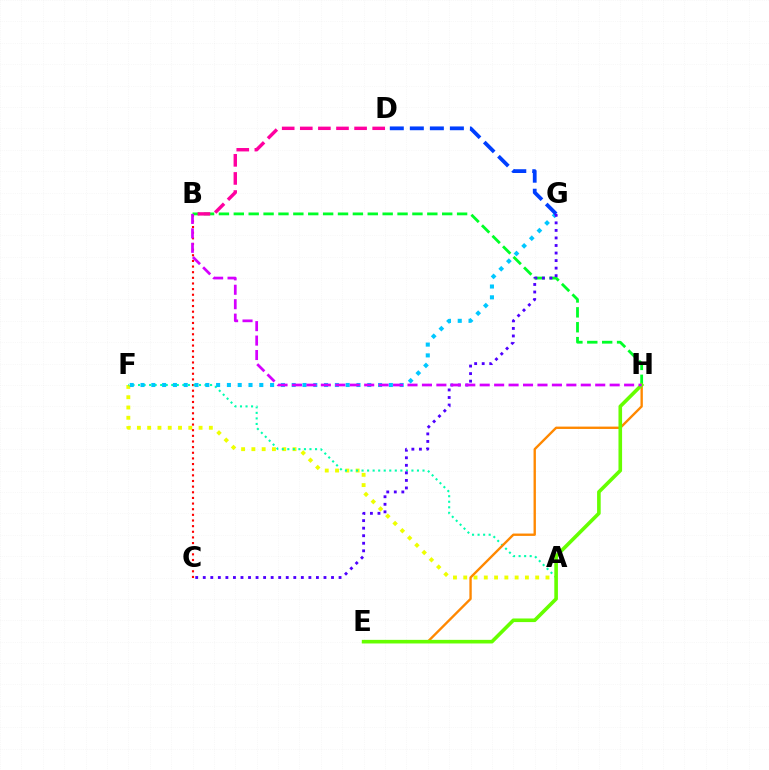{('A', 'F'): [{'color': '#eeff00', 'line_style': 'dotted', 'thickness': 2.79}, {'color': '#00ffaf', 'line_style': 'dotted', 'thickness': 1.51}], ('B', 'C'): [{'color': '#ff0000', 'line_style': 'dotted', 'thickness': 1.53}], ('B', 'H'): [{'color': '#00ff27', 'line_style': 'dashed', 'thickness': 2.02}, {'color': '#d600ff', 'line_style': 'dashed', 'thickness': 1.96}], ('F', 'G'): [{'color': '#00c7ff', 'line_style': 'dotted', 'thickness': 2.93}], ('D', 'G'): [{'color': '#003fff', 'line_style': 'dashed', 'thickness': 2.72}], ('E', 'H'): [{'color': '#ff8800', 'line_style': 'solid', 'thickness': 1.7}, {'color': '#66ff00', 'line_style': 'solid', 'thickness': 2.6}], ('B', 'D'): [{'color': '#ff00a0', 'line_style': 'dashed', 'thickness': 2.46}], ('C', 'G'): [{'color': '#4f00ff', 'line_style': 'dotted', 'thickness': 2.05}]}